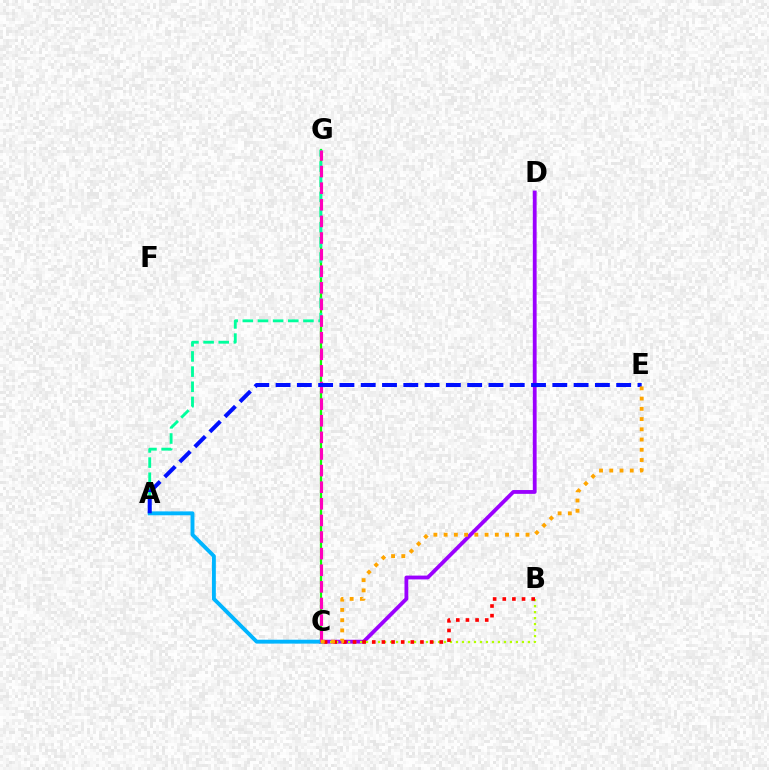{('C', 'D'): [{'color': '#9b00ff', 'line_style': 'solid', 'thickness': 2.74}], ('B', 'C'): [{'color': '#b3ff00', 'line_style': 'dotted', 'thickness': 1.63}, {'color': '#ff0000', 'line_style': 'dotted', 'thickness': 2.62}], ('C', 'G'): [{'color': '#08ff00', 'line_style': 'solid', 'thickness': 1.61}, {'color': '#ff00bd', 'line_style': 'dashed', 'thickness': 2.26}], ('A', 'C'): [{'color': '#00b5ff', 'line_style': 'solid', 'thickness': 2.8}], ('A', 'G'): [{'color': '#00ff9d', 'line_style': 'dashed', 'thickness': 2.06}], ('A', 'E'): [{'color': '#0010ff', 'line_style': 'dashed', 'thickness': 2.89}], ('C', 'E'): [{'color': '#ffa500', 'line_style': 'dotted', 'thickness': 2.78}]}